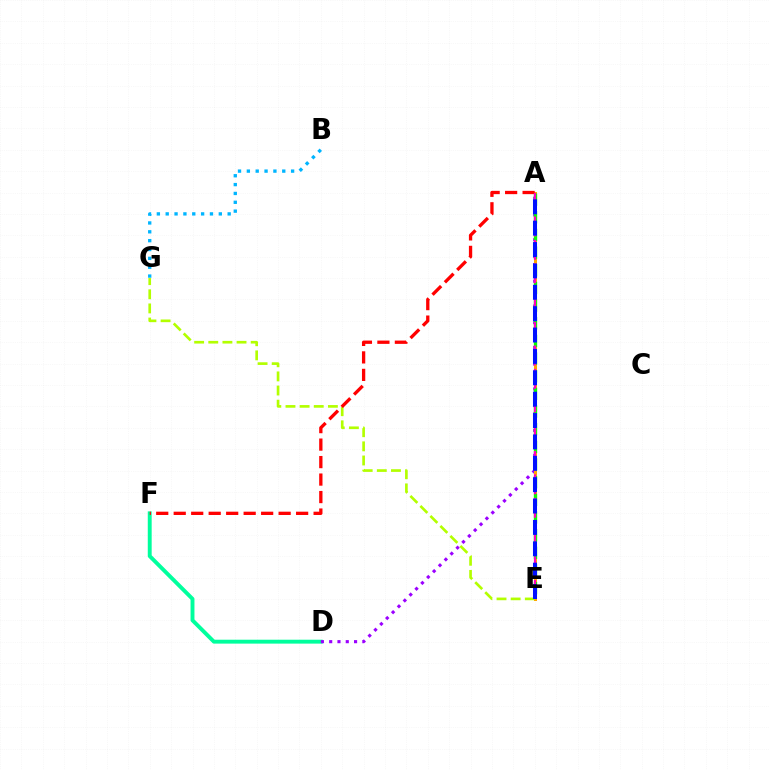{('D', 'F'): [{'color': '#00ff9d', 'line_style': 'solid', 'thickness': 2.81}], ('A', 'D'): [{'color': '#9b00ff', 'line_style': 'dotted', 'thickness': 2.25}], ('A', 'E'): [{'color': '#ffa500', 'line_style': 'solid', 'thickness': 2.17}, {'color': '#08ff00', 'line_style': 'dashed', 'thickness': 2.4}, {'color': '#ff00bd', 'line_style': 'dashed', 'thickness': 1.59}, {'color': '#0010ff', 'line_style': 'dashed', 'thickness': 2.9}], ('E', 'G'): [{'color': '#b3ff00', 'line_style': 'dashed', 'thickness': 1.92}], ('A', 'F'): [{'color': '#ff0000', 'line_style': 'dashed', 'thickness': 2.38}], ('B', 'G'): [{'color': '#00b5ff', 'line_style': 'dotted', 'thickness': 2.41}]}